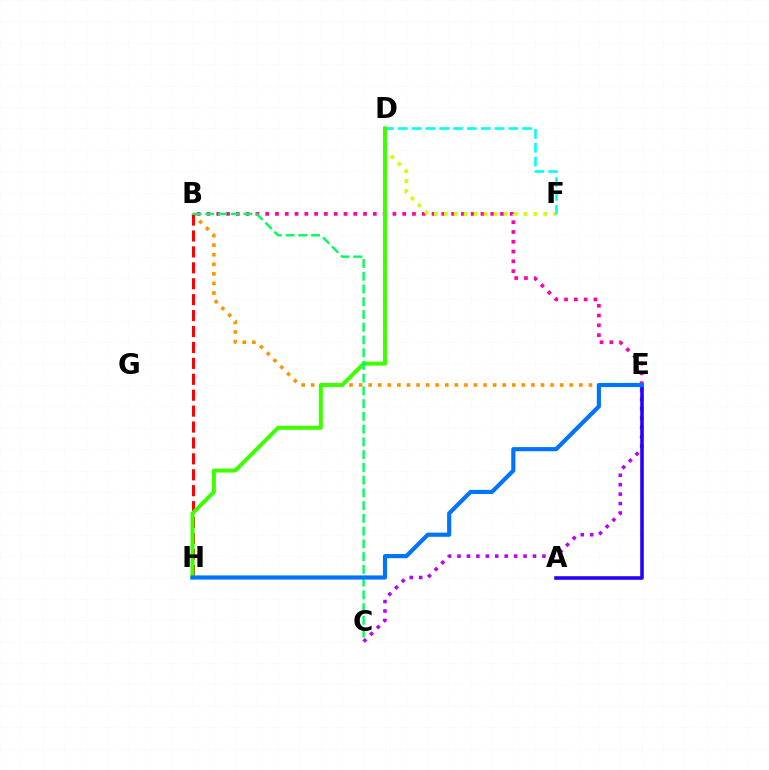{('C', 'E'): [{'color': '#b900ff', 'line_style': 'dotted', 'thickness': 2.56}], ('A', 'E'): [{'color': '#2500ff', 'line_style': 'solid', 'thickness': 2.57}], ('B', 'E'): [{'color': '#ff00ac', 'line_style': 'dotted', 'thickness': 2.66}, {'color': '#ff9400', 'line_style': 'dotted', 'thickness': 2.6}], ('D', 'F'): [{'color': '#d1ff00', 'line_style': 'dotted', 'thickness': 2.7}, {'color': '#00fff6', 'line_style': 'dashed', 'thickness': 1.88}], ('B', 'H'): [{'color': '#ff0000', 'line_style': 'dashed', 'thickness': 2.16}], ('D', 'H'): [{'color': '#3dff00', 'line_style': 'solid', 'thickness': 2.87}], ('B', 'C'): [{'color': '#00ff5c', 'line_style': 'dashed', 'thickness': 1.73}], ('E', 'H'): [{'color': '#0074ff', 'line_style': 'solid', 'thickness': 2.99}]}